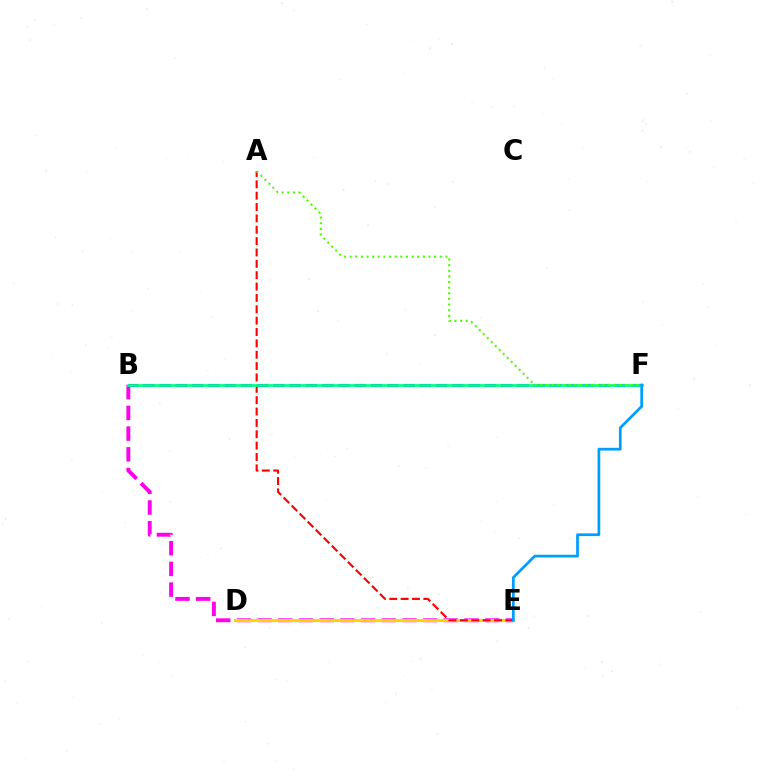{('B', 'E'): [{'color': '#ff00ed', 'line_style': 'dashed', 'thickness': 2.81}], ('B', 'F'): [{'color': '#3700ff', 'line_style': 'dashed', 'thickness': 2.21}, {'color': '#00ff86', 'line_style': 'solid', 'thickness': 1.98}], ('D', 'E'): [{'color': '#ffd500', 'line_style': 'solid', 'thickness': 2.16}], ('A', 'E'): [{'color': '#ff0000', 'line_style': 'dashed', 'thickness': 1.54}], ('A', 'F'): [{'color': '#4fff00', 'line_style': 'dotted', 'thickness': 1.53}], ('E', 'F'): [{'color': '#009eff', 'line_style': 'solid', 'thickness': 1.97}]}